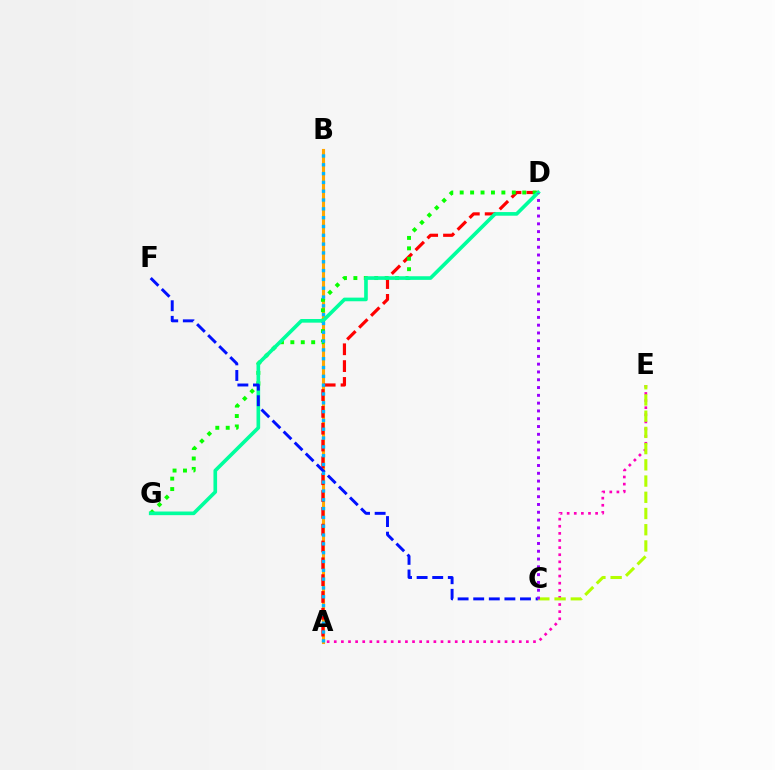{('A', 'B'): [{'color': '#ffa500', 'line_style': 'solid', 'thickness': 2.24}, {'color': '#00b5ff', 'line_style': 'dotted', 'thickness': 2.4}], ('A', 'E'): [{'color': '#ff00bd', 'line_style': 'dotted', 'thickness': 1.93}], ('A', 'D'): [{'color': '#ff0000', 'line_style': 'dashed', 'thickness': 2.29}], ('D', 'G'): [{'color': '#08ff00', 'line_style': 'dotted', 'thickness': 2.83}, {'color': '#00ff9d', 'line_style': 'solid', 'thickness': 2.62}], ('C', 'F'): [{'color': '#0010ff', 'line_style': 'dashed', 'thickness': 2.12}], ('C', 'E'): [{'color': '#b3ff00', 'line_style': 'dashed', 'thickness': 2.2}], ('C', 'D'): [{'color': '#9b00ff', 'line_style': 'dotted', 'thickness': 2.12}]}